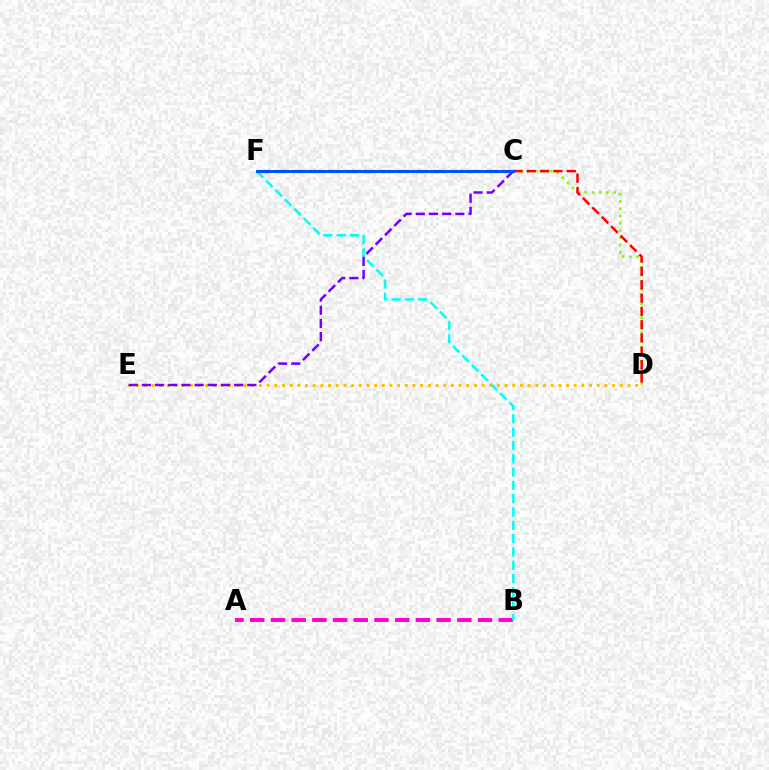{('A', 'B'): [{'color': '#ff00cf', 'line_style': 'dashed', 'thickness': 2.81}], ('C', 'D'): [{'color': '#84ff00', 'line_style': 'dotted', 'thickness': 1.97}, {'color': '#ff0000', 'line_style': 'dashed', 'thickness': 1.81}], ('C', 'F'): [{'color': '#00ff39', 'line_style': 'dashed', 'thickness': 2.39}, {'color': '#004bff', 'line_style': 'solid', 'thickness': 2.1}], ('B', 'F'): [{'color': '#00fff6', 'line_style': 'dashed', 'thickness': 1.81}], ('D', 'E'): [{'color': '#ffbd00', 'line_style': 'dotted', 'thickness': 2.09}], ('C', 'E'): [{'color': '#7200ff', 'line_style': 'dashed', 'thickness': 1.79}]}